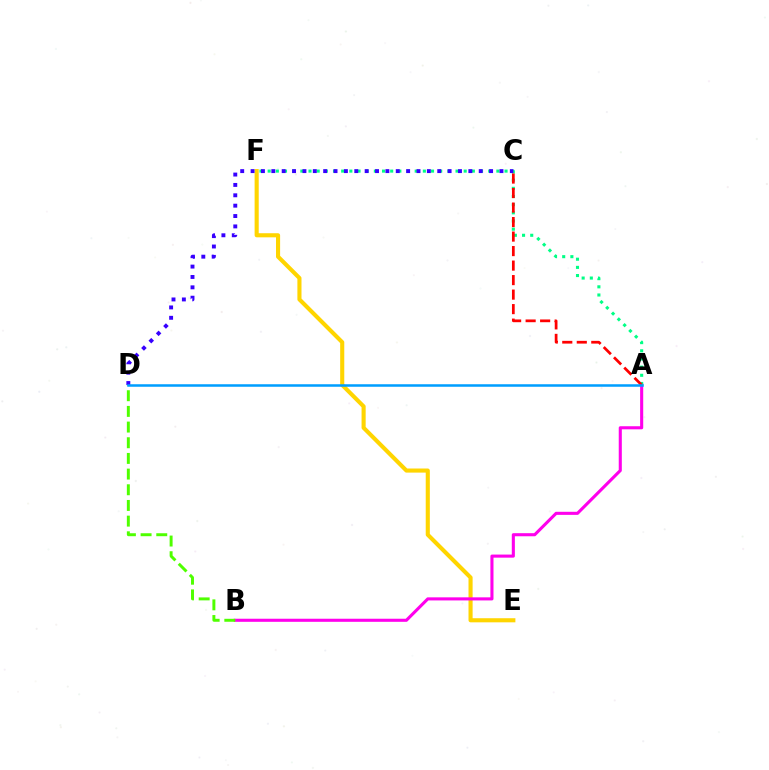{('E', 'F'): [{'color': '#ffd500', 'line_style': 'solid', 'thickness': 2.96}], ('A', 'B'): [{'color': '#ff00ed', 'line_style': 'solid', 'thickness': 2.22}], ('A', 'F'): [{'color': '#00ff86', 'line_style': 'dotted', 'thickness': 2.22}], ('A', 'C'): [{'color': '#ff0000', 'line_style': 'dashed', 'thickness': 1.97}], ('B', 'D'): [{'color': '#4fff00', 'line_style': 'dashed', 'thickness': 2.13}], ('C', 'D'): [{'color': '#3700ff', 'line_style': 'dotted', 'thickness': 2.82}], ('A', 'D'): [{'color': '#009eff', 'line_style': 'solid', 'thickness': 1.82}]}